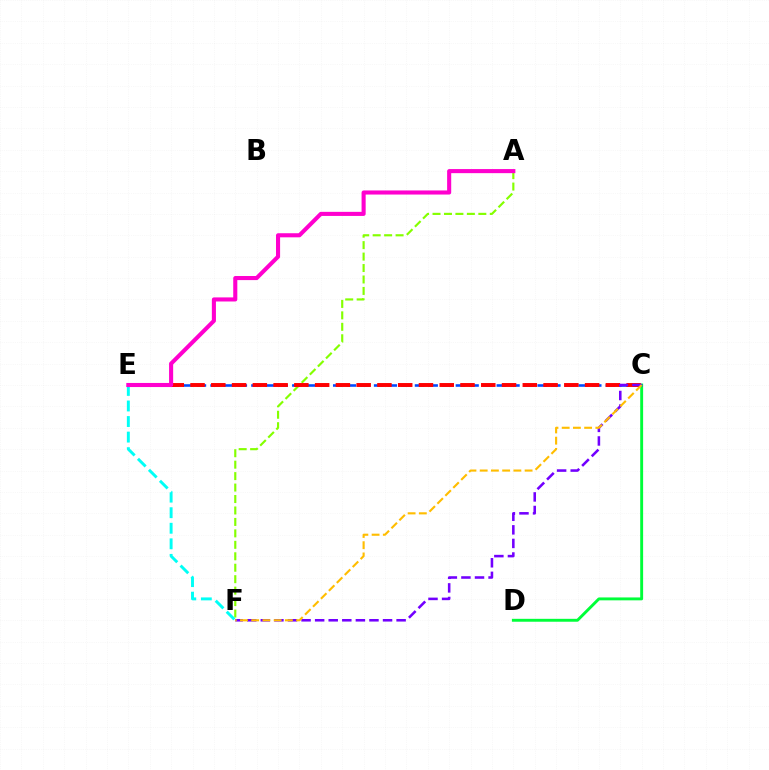{('C', 'D'): [{'color': '#00ff39', 'line_style': 'solid', 'thickness': 2.09}], ('A', 'F'): [{'color': '#84ff00', 'line_style': 'dashed', 'thickness': 1.56}], ('C', 'E'): [{'color': '#004bff', 'line_style': 'dashed', 'thickness': 1.85}, {'color': '#ff0000', 'line_style': 'dashed', 'thickness': 2.82}], ('E', 'F'): [{'color': '#00fff6', 'line_style': 'dashed', 'thickness': 2.11}], ('C', 'F'): [{'color': '#7200ff', 'line_style': 'dashed', 'thickness': 1.84}, {'color': '#ffbd00', 'line_style': 'dashed', 'thickness': 1.52}], ('A', 'E'): [{'color': '#ff00cf', 'line_style': 'solid', 'thickness': 2.94}]}